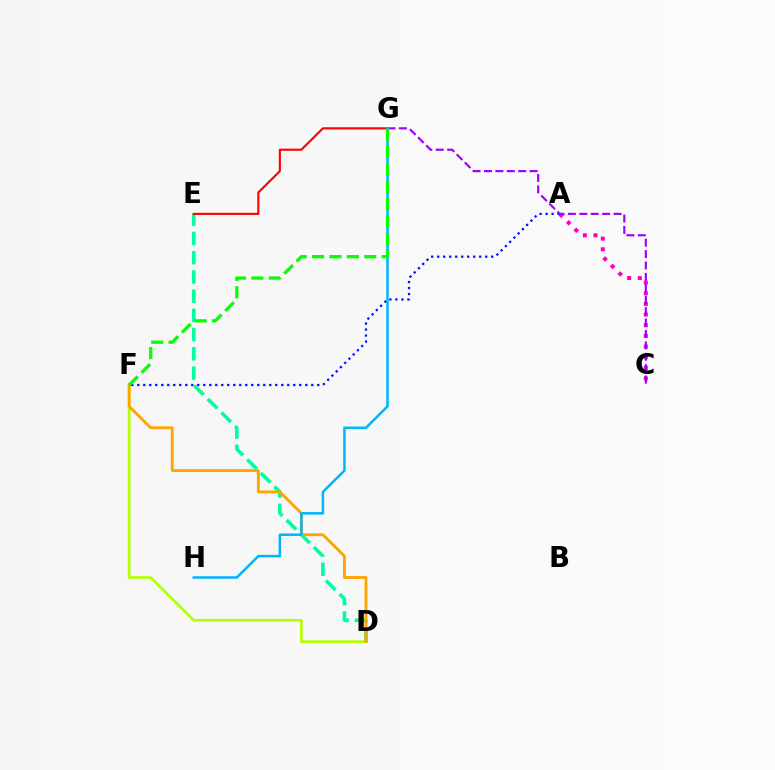{('D', 'F'): [{'color': '#b3ff00', 'line_style': 'solid', 'thickness': 1.92}, {'color': '#ffa500', 'line_style': 'solid', 'thickness': 2.06}], ('A', 'C'): [{'color': '#ff00bd', 'line_style': 'dotted', 'thickness': 2.89}], ('D', 'E'): [{'color': '#00ff9d', 'line_style': 'dashed', 'thickness': 2.61}], ('A', 'F'): [{'color': '#0010ff', 'line_style': 'dotted', 'thickness': 1.63}], ('E', 'G'): [{'color': '#ff0000', 'line_style': 'solid', 'thickness': 1.53}], ('C', 'G'): [{'color': '#9b00ff', 'line_style': 'dashed', 'thickness': 1.55}], ('G', 'H'): [{'color': '#00b5ff', 'line_style': 'solid', 'thickness': 1.81}], ('F', 'G'): [{'color': '#08ff00', 'line_style': 'dashed', 'thickness': 2.36}]}